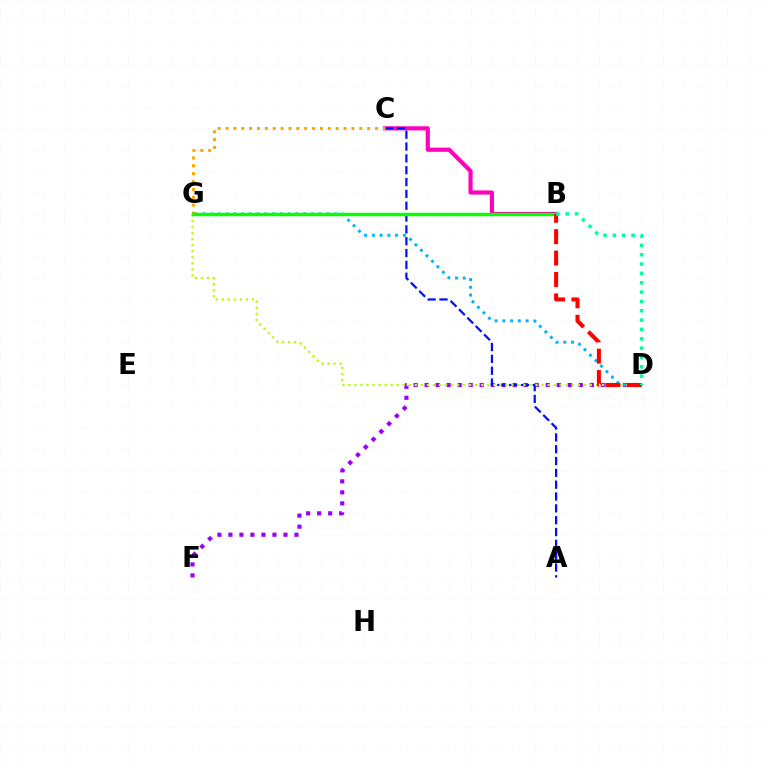{('D', 'F'): [{'color': '#9b00ff', 'line_style': 'dotted', 'thickness': 2.99}], ('B', 'C'): [{'color': '#ff00bd', 'line_style': 'solid', 'thickness': 2.99}], ('D', 'G'): [{'color': '#00b5ff', 'line_style': 'dotted', 'thickness': 2.11}, {'color': '#b3ff00', 'line_style': 'dotted', 'thickness': 1.64}], ('A', 'C'): [{'color': '#0010ff', 'line_style': 'dashed', 'thickness': 1.61}], ('C', 'G'): [{'color': '#ffa500', 'line_style': 'dotted', 'thickness': 2.14}], ('B', 'G'): [{'color': '#08ff00', 'line_style': 'solid', 'thickness': 2.48}], ('B', 'D'): [{'color': '#ff0000', 'line_style': 'dashed', 'thickness': 2.91}, {'color': '#00ff9d', 'line_style': 'dotted', 'thickness': 2.54}]}